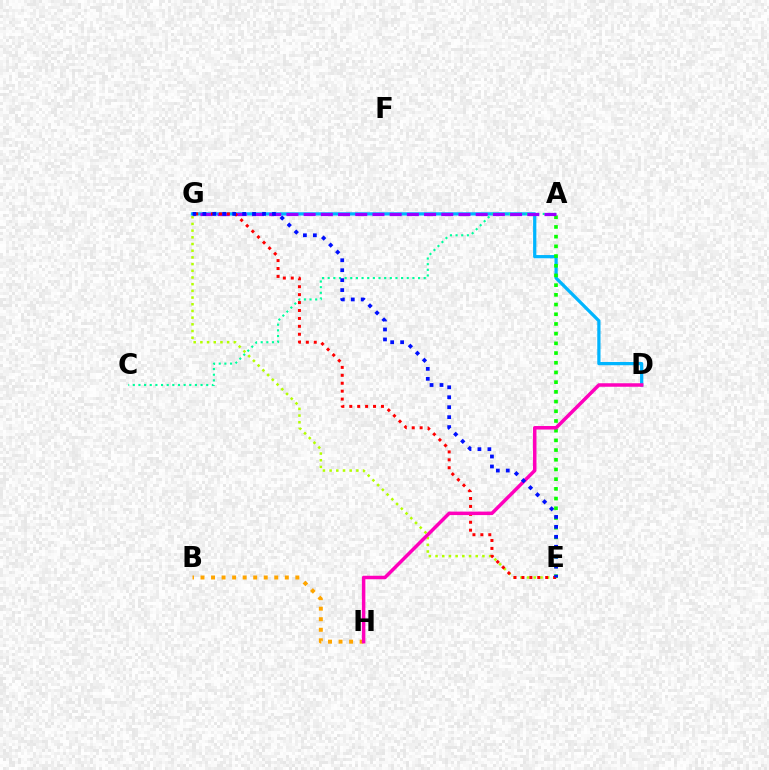{('D', 'G'): [{'color': '#00b5ff', 'line_style': 'solid', 'thickness': 2.34}], ('A', 'C'): [{'color': '#00ff9d', 'line_style': 'dotted', 'thickness': 1.53}], ('A', 'E'): [{'color': '#08ff00', 'line_style': 'dotted', 'thickness': 2.64}], ('B', 'H'): [{'color': '#ffa500', 'line_style': 'dotted', 'thickness': 2.86}], ('E', 'G'): [{'color': '#b3ff00', 'line_style': 'dotted', 'thickness': 1.82}, {'color': '#ff0000', 'line_style': 'dotted', 'thickness': 2.15}, {'color': '#0010ff', 'line_style': 'dotted', 'thickness': 2.7}], ('A', 'G'): [{'color': '#9b00ff', 'line_style': 'dashed', 'thickness': 2.34}], ('D', 'H'): [{'color': '#ff00bd', 'line_style': 'solid', 'thickness': 2.52}]}